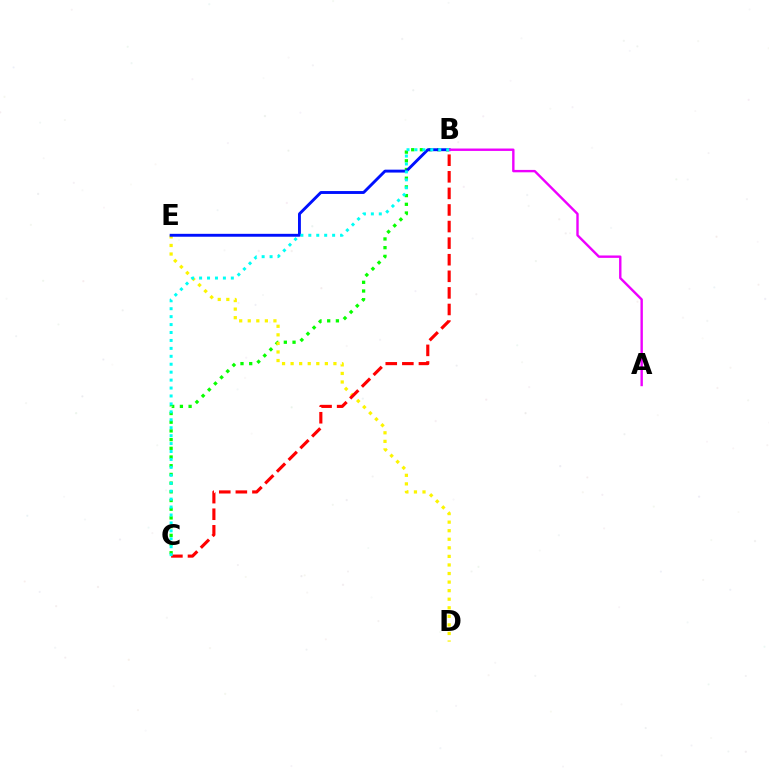{('B', 'C'): [{'color': '#08ff00', 'line_style': 'dotted', 'thickness': 2.36}, {'color': '#ff0000', 'line_style': 'dashed', 'thickness': 2.25}, {'color': '#00fff6', 'line_style': 'dotted', 'thickness': 2.16}], ('D', 'E'): [{'color': '#fcf500', 'line_style': 'dotted', 'thickness': 2.33}], ('B', 'E'): [{'color': '#0010ff', 'line_style': 'solid', 'thickness': 2.09}], ('A', 'B'): [{'color': '#ee00ff', 'line_style': 'solid', 'thickness': 1.73}]}